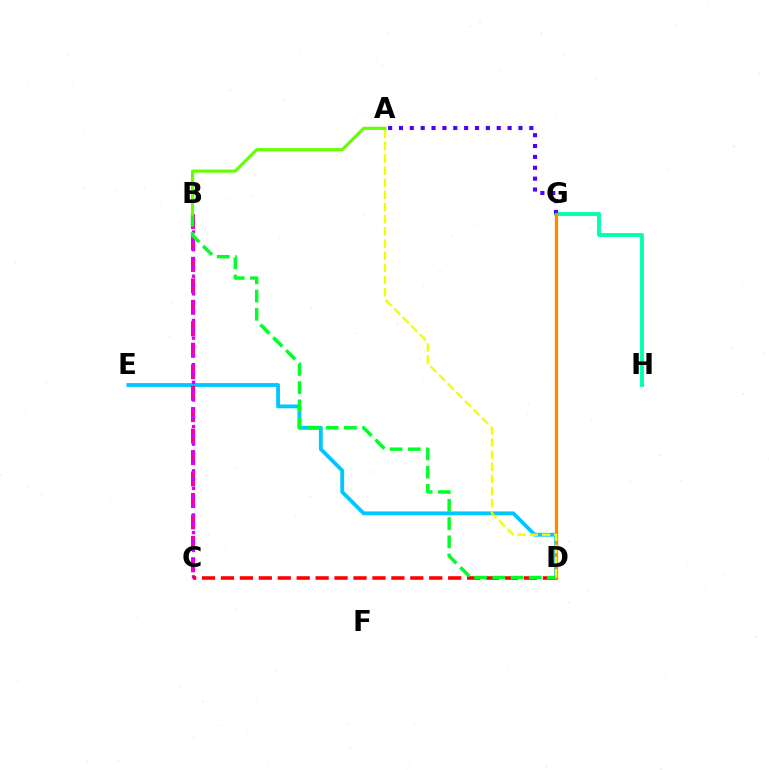{('G', 'H'): [{'color': '#00ffaf', 'line_style': 'solid', 'thickness': 2.78}], ('A', 'G'): [{'color': '#4f00ff', 'line_style': 'dotted', 'thickness': 2.95}], ('D', 'E'): [{'color': '#00c7ff', 'line_style': 'solid', 'thickness': 2.75}], ('B', 'C'): [{'color': '#ff00a0', 'line_style': 'dashed', 'thickness': 2.92}, {'color': '#d600ff', 'line_style': 'dotted', 'thickness': 2.4}], ('D', 'G'): [{'color': '#003fff', 'line_style': 'dotted', 'thickness': 2.02}, {'color': '#ff8800', 'line_style': 'solid', 'thickness': 2.35}], ('C', 'D'): [{'color': '#ff0000', 'line_style': 'dashed', 'thickness': 2.57}], ('B', 'D'): [{'color': '#00ff27', 'line_style': 'dashed', 'thickness': 2.47}], ('A', 'D'): [{'color': '#eeff00', 'line_style': 'dashed', 'thickness': 1.65}], ('A', 'B'): [{'color': '#66ff00', 'line_style': 'solid', 'thickness': 2.27}]}